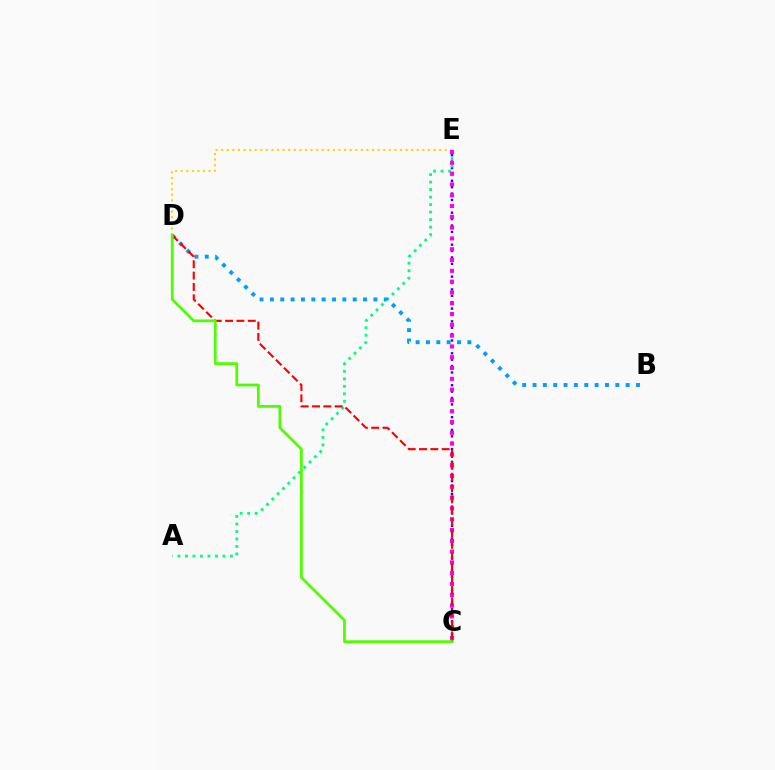{('C', 'E'): [{'color': '#3700ff', 'line_style': 'dotted', 'thickness': 1.74}, {'color': '#ff00ed', 'line_style': 'dotted', 'thickness': 2.93}], ('A', 'E'): [{'color': '#00ff86', 'line_style': 'dotted', 'thickness': 2.04}], ('B', 'D'): [{'color': '#009eff', 'line_style': 'dotted', 'thickness': 2.81}], ('D', 'E'): [{'color': '#ffd500', 'line_style': 'dotted', 'thickness': 1.52}], ('C', 'D'): [{'color': '#ff0000', 'line_style': 'dashed', 'thickness': 1.54}, {'color': '#4fff00', 'line_style': 'solid', 'thickness': 1.98}]}